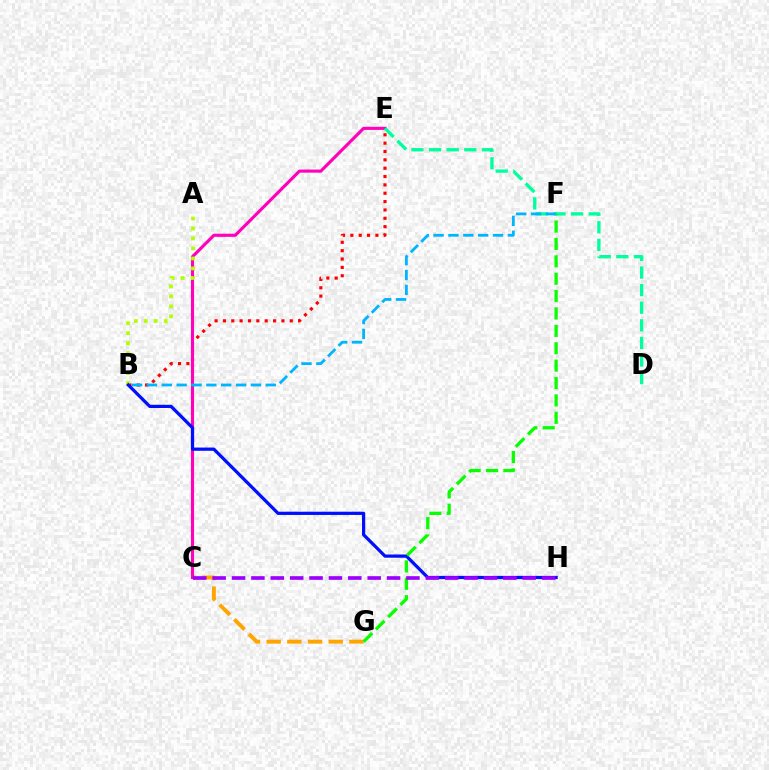{('B', 'E'): [{'color': '#ff0000', 'line_style': 'dotted', 'thickness': 2.27}], ('C', 'G'): [{'color': '#ffa500', 'line_style': 'dashed', 'thickness': 2.81}], ('C', 'E'): [{'color': '#ff00bd', 'line_style': 'solid', 'thickness': 2.25}], ('D', 'E'): [{'color': '#00ff9d', 'line_style': 'dashed', 'thickness': 2.39}], ('A', 'B'): [{'color': '#b3ff00', 'line_style': 'dotted', 'thickness': 2.71}], ('B', 'H'): [{'color': '#0010ff', 'line_style': 'solid', 'thickness': 2.33}], ('F', 'G'): [{'color': '#08ff00', 'line_style': 'dashed', 'thickness': 2.36}], ('C', 'H'): [{'color': '#9b00ff', 'line_style': 'dashed', 'thickness': 2.63}], ('B', 'F'): [{'color': '#00b5ff', 'line_style': 'dashed', 'thickness': 2.02}]}